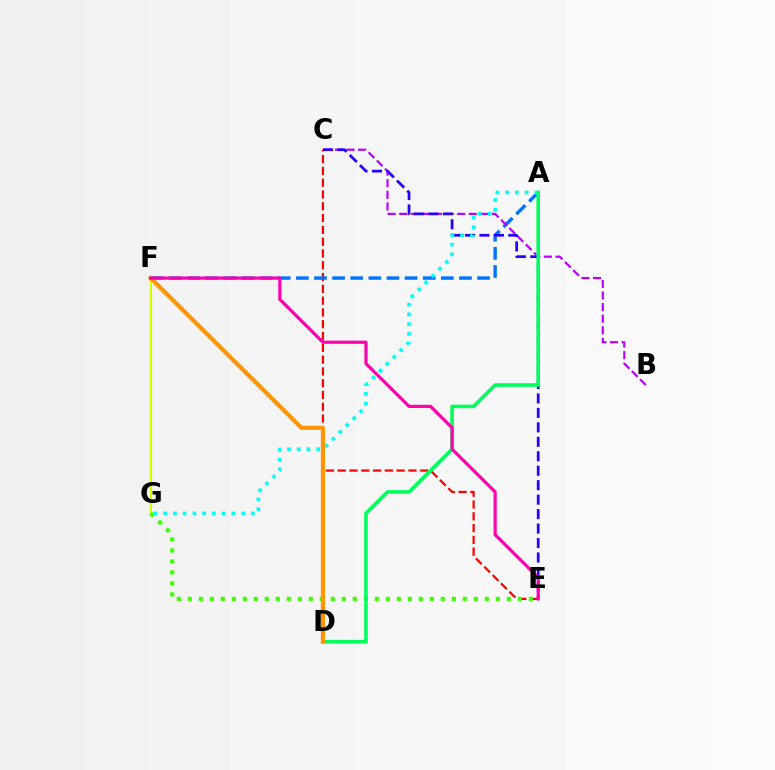{('C', 'E'): [{'color': '#ff0000', 'line_style': 'dashed', 'thickness': 1.6}, {'color': '#2500ff', 'line_style': 'dashed', 'thickness': 1.96}], ('A', 'F'): [{'color': '#0074ff', 'line_style': 'dashed', 'thickness': 2.46}], ('F', 'G'): [{'color': '#d1ff00', 'line_style': 'solid', 'thickness': 1.53}], ('B', 'C'): [{'color': '#b900ff', 'line_style': 'dashed', 'thickness': 1.57}], ('E', 'G'): [{'color': '#3dff00', 'line_style': 'dotted', 'thickness': 2.99}], ('A', 'G'): [{'color': '#00fff6', 'line_style': 'dotted', 'thickness': 2.65}], ('A', 'D'): [{'color': '#00ff5c', 'line_style': 'solid', 'thickness': 2.59}], ('D', 'F'): [{'color': '#ff9400', 'line_style': 'solid', 'thickness': 2.99}], ('E', 'F'): [{'color': '#ff00ac', 'line_style': 'solid', 'thickness': 2.29}]}